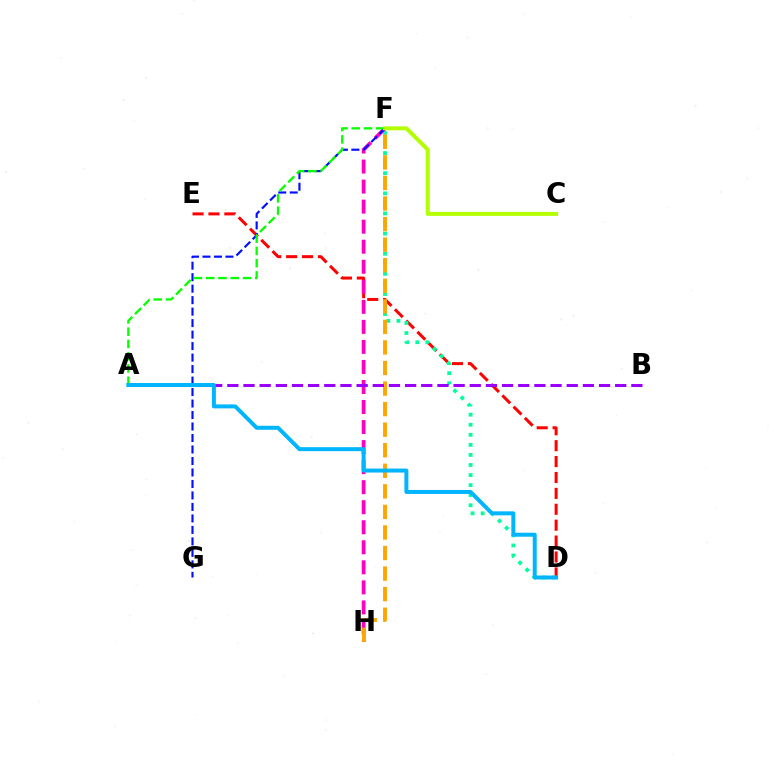{('D', 'E'): [{'color': '#ff0000', 'line_style': 'dashed', 'thickness': 2.16}], ('D', 'F'): [{'color': '#00ff9d', 'line_style': 'dotted', 'thickness': 2.73}], ('F', 'H'): [{'color': '#ff00bd', 'line_style': 'dashed', 'thickness': 2.72}, {'color': '#ffa500', 'line_style': 'dashed', 'thickness': 2.79}], ('F', 'G'): [{'color': '#0010ff', 'line_style': 'dashed', 'thickness': 1.56}], ('A', 'F'): [{'color': '#08ff00', 'line_style': 'dashed', 'thickness': 1.67}], ('A', 'B'): [{'color': '#9b00ff', 'line_style': 'dashed', 'thickness': 2.2}], ('C', 'F'): [{'color': '#b3ff00', 'line_style': 'solid', 'thickness': 2.85}], ('A', 'D'): [{'color': '#00b5ff', 'line_style': 'solid', 'thickness': 2.87}]}